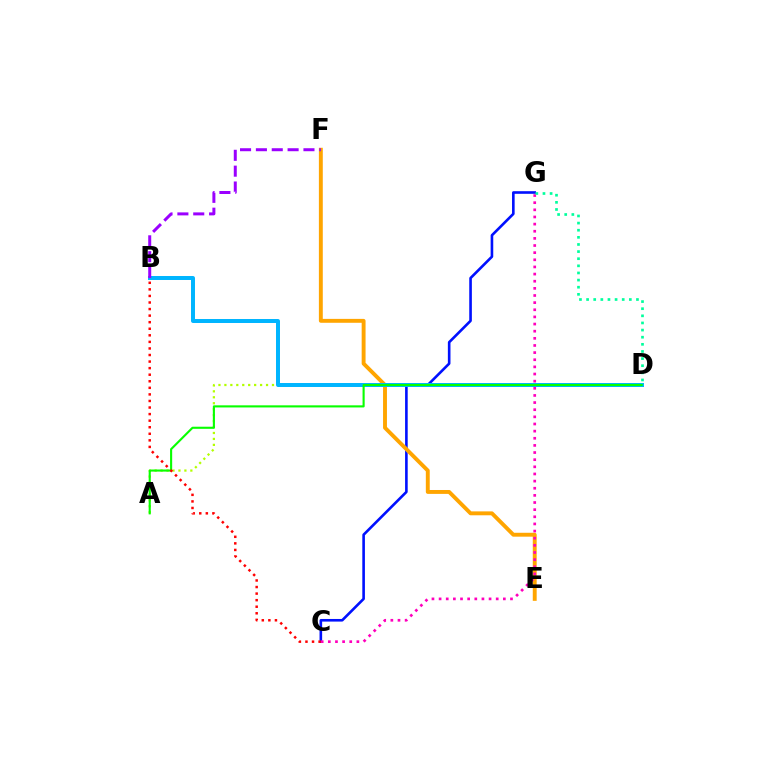{('C', 'G'): [{'color': '#0010ff', 'line_style': 'solid', 'thickness': 1.88}, {'color': '#ff00bd', 'line_style': 'dotted', 'thickness': 1.94}], ('E', 'F'): [{'color': '#ffa500', 'line_style': 'solid', 'thickness': 2.81}], ('A', 'D'): [{'color': '#b3ff00', 'line_style': 'dotted', 'thickness': 1.62}, {'color': '#08ff00', 'line_style': 'solid', 'thickness': 1.52}], ('B', 'D'): [{'color': '#00b5ff', 'line_style': 'solid', 'thickness': 2.86}], ('D', 'G'): [{'color': '#00ff9d', 'line_style': 'dotted', 'thickness': 1.94}], ('B', 'C'): [{'color': '#ff0000', 'line_style': 'dotted', 'thickness': 1.78}], ('B', 'F'): [{'color': '#9b00ff', 'line_style': 'dashed', 'thickness': 2.15}]}